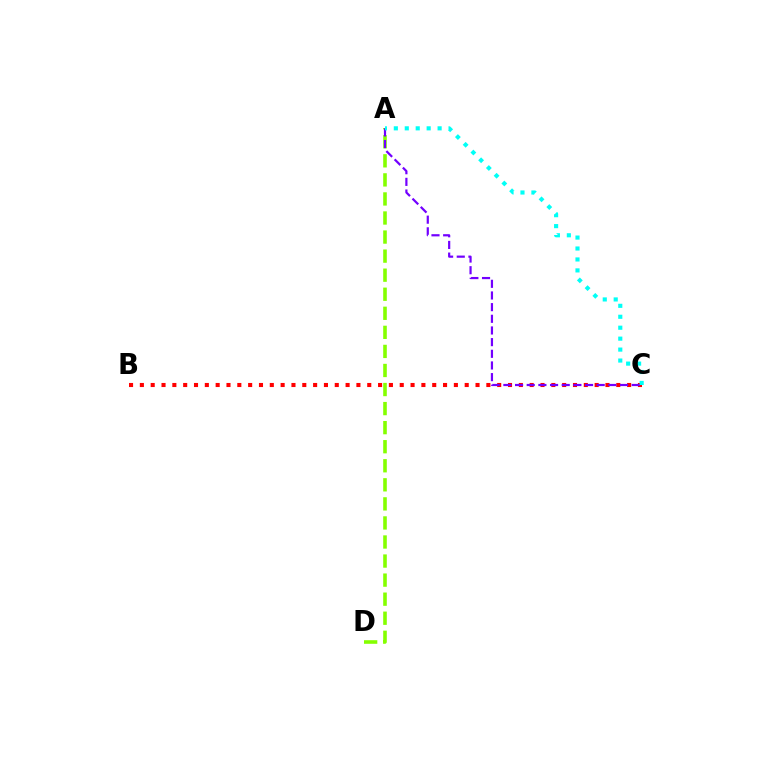{('B', 'C'): [{'color': '#ff0000', 'line_style': 'dotted', 'thickness': 2.94}], ('A', 'D'): [{'color': '#84ff00', 'line_style': 'dashed', 'thickness': 2.59}], ('A', 'C'): [{'color': '#7200ff', 'line_style': 'dashed', 'thickness': 1.58}, {'color': '#00fff6', 'line_style': 'dotted', 'thickness': 2.97}]}